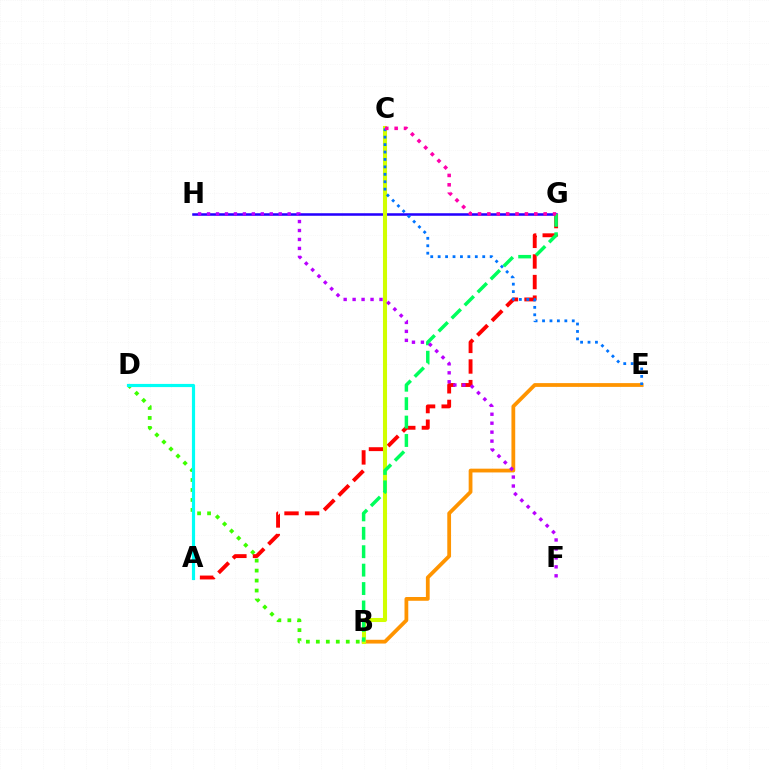{('B', 'D'): [{'color': '#3dff00', 'line_style': 'dotted', 'thickness': 2.71}], ('B', 'E'): [{'color': '#ff9400', 'line_style': 'solid', 'thickness': 2.72}], ('G', 'H'): [{'color': '#2500ff', 'line_style': 'solid', 'thickness': 1.82}], ('A', 'G'): [{'color': '#ff0000', 'line_style': 'dashed', 'thickness': 2.8}], ('B', 'C'): [{'color': '#d1ff00', 'line_style': 'solid', 'thickness': 2.93}], ('B', 'G'): [{'color': '#00ff5c', 'line_style': 'dashed', 'thickness': 2.5}], ('C', 'E'): [{'color': '#0074ff', 'line_style': 'dotted', 'thickness': 2.02}], ('A', 'D'): [{'color': '#00fff6', 'line_style': 'solid', 'thickness': 2.28}], ('F', 'H'): [{'color': '#b900ff', 'line_style': 'dotted', 'thickness': 2.43}], ('C', 'G'): [{'color': '#ff00ac', 'line_style': 'dotted', 'thickness': 2.55}]}